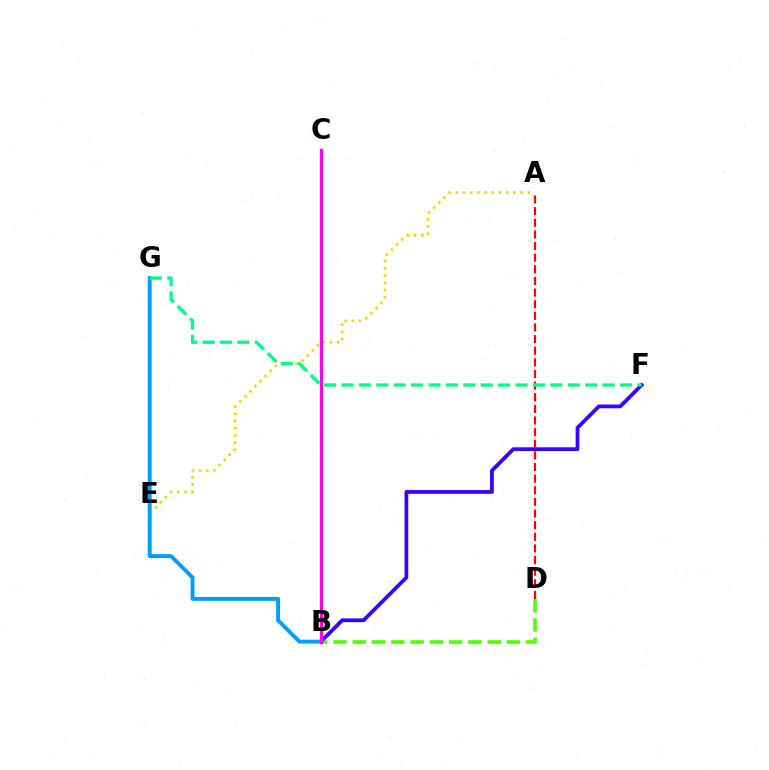{('B', 'D'): [{'color': '#4fff00', 'line_style': 'dashed', 'thickness': 2.62}], ('B', 'F'): [{'color': '#3700ff', 'line_style': 'solid', 'thickness': 2.7}], ('A', 'E'): [{'color': '#ffd500', 'line_style': 'dotted', 'thickness': 1.96}], ('A', 'D'): [{'color': '#ff0000', 'line_style': 'dashed', 'thickness': 1.58}], ('B', 'G'): [{'color': '#009eff', 'line_style': 'solid', 'thickness': 2.8}], ('B', 'C'): [{'color': '#ff00ed', 'line_style': 'solid', 'thickness': 2.32}], ('F', 'G'): [{'color': '#00ff86', 'line_style': 'dashed', 'thickness': 2.36}]}